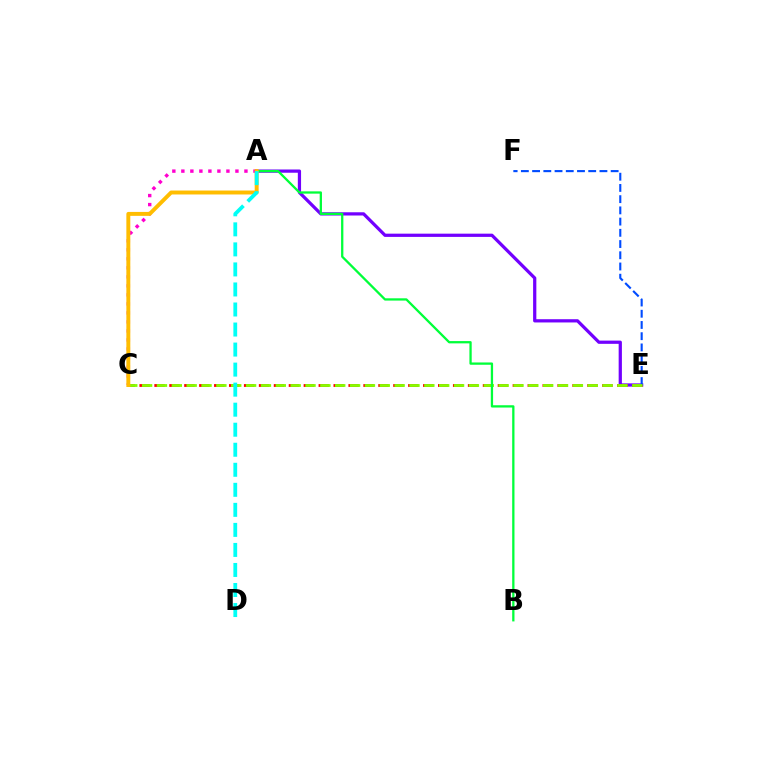{('A', 'E'): [{'color': '#7200ff', 'line_style': 'solid', 'thickness': 2.33}], ('A', 'C'): [{'color': '#ff00cf', 'line_style': 'dotted', 'thickness': 2.45}, {'color': '#ffbd00', 'line_style': 'solid', 'thickness': 2.83}], ('C', 'E'): [{'color': '#ff0000', 'line_style': 'dashed', 'thickness': 2.03}, {'color': '#84ff00', 'line_style': 'dashed', 'thickness': 2.02}], ('E', 'F'): [{'color': '#004bff', 'line_style': 'dashed', 'thickness': 1.52}], ('A', 'B'): [{'color': '#00ff39', 'line_style': 'solid', 'thickness': 1.65}], ('A', 'D'): [{'color': '#00fff6', 'line_style': 'dashed', 'thickness': 2.72}]}